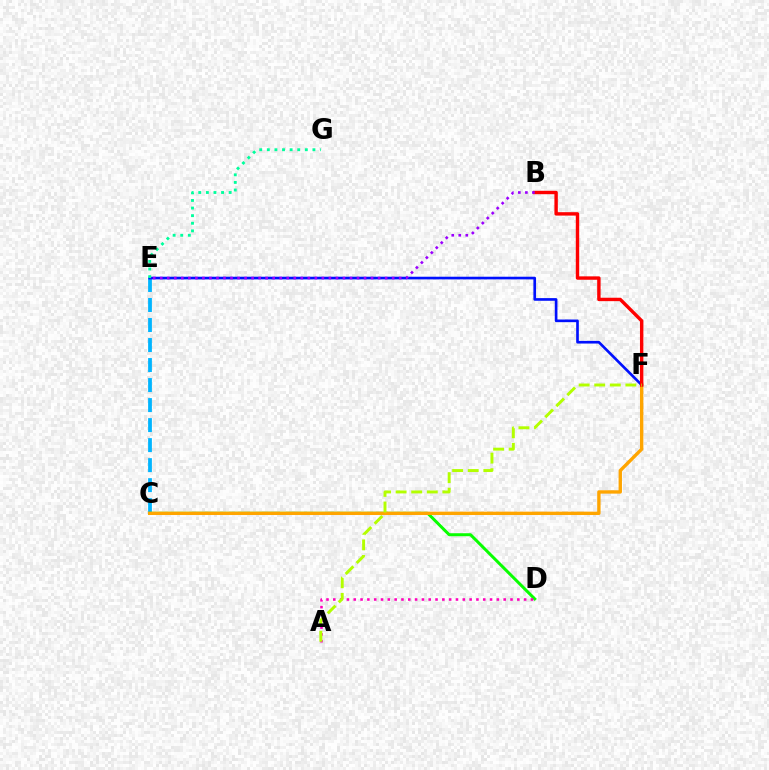{('C', 'E'): [{'color': '#00b5ff', 'line_style': 'dashed', 'thickness': 2.72}], ('C', 'D'): [{'color': '#08ff00', 'line_style': 'solid', 'thickness': 2.16}], ('E', 'F'): [{'color': '#0010ff', 'line_style': 'solid', 'thickness': 1.92}], ('C', 'F'): [{'color': '#ffa500', 'line_style': 'solid', 'thickness': 2.42}], ('B', 'F'): [{'color': '#ff0000', 'line_style': 'solid', 'thickness': 2.45}], ('A', 'D'): [{'color': '#ff00bd', 'line_style': 'dotted', 'thickness': 1.85}], ('B', 'E'): [{'color': '#9b00ff', 'line_style': 'dotted', 'thickness': 1.91}], ('A', 'F'): [{'color': '#b3ff00', 'line_style': 'dashed', 'thickness': 2.12}], ('E', 'G'): [{'color': '#00ff9d', 'line_style': 'dotted', 'thickness': 2.07}]}